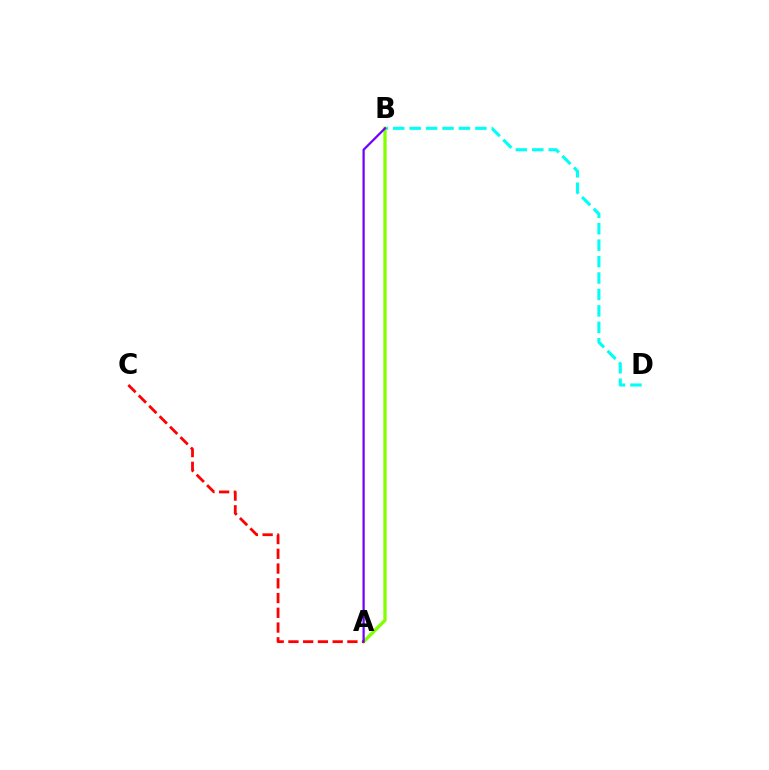{('B', 'D'): [{'color': '#00fff6', 'line_style': 'dashed', 'thickness': 2.23}], ('A', 'B'): [{'color': '#84ff00', 'line_style': 'solid', 'thickness': 2.4}, {'color': '#7200ff', 'line_style': 'solid', 'thickness': 1.61}], ('A', 'C'): [{'color': '#ff0000', 'line_style': 'dashed', 'thickness': 2.0}]}